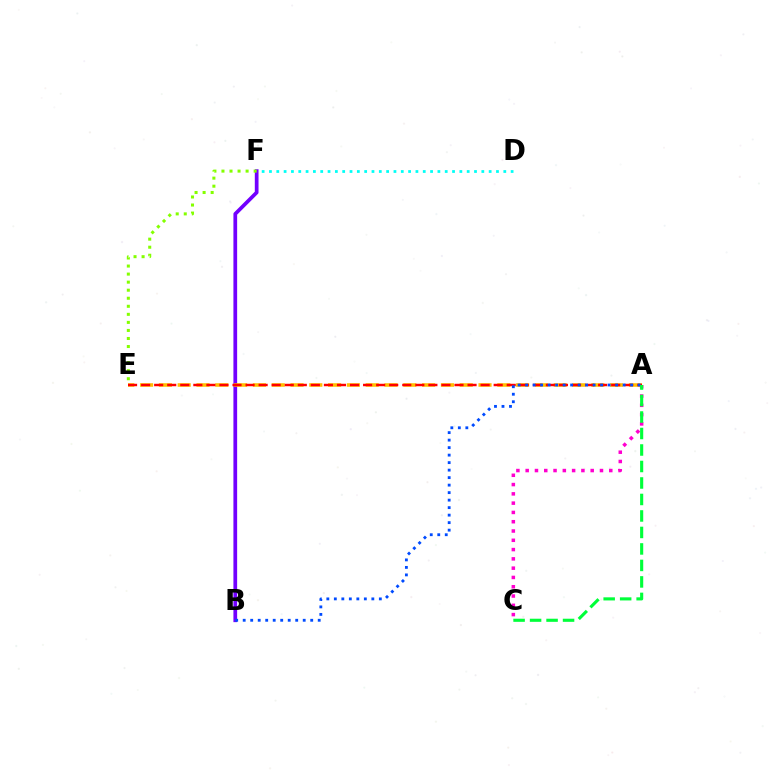{('A', 'C'): [{'color': '#ff00cf', 'line_style': 'dotted', 'thickness': 2.52}, {'color': '#00ff39', 'line_style': 'dashed', 'thickness': 2.24}], ('B', 'F'): [{'color': '#7200ff', 'line_style': 'solid', 'thickness': 2.68}], ('A', 'E'): [{'color': '#ffbd00', 'line_style': 'dashed', 'thickness': 2.55}, {'color': '#ff0000', 'line_style': 'dashed', 'thickness': 1.77}], ('A', 'B'): [{'color': '#004bff', 'line_style': 'dotted', 'thickness': 2.04}], ('E', 'F'): [{'color': '#84ff00', 'line_style': 'dotted', 'thickness': 2.19}], ('D', 'F'): [{'color': '#00fff6', 'line_style': 'dotted', 'thickness': 1.99}]}